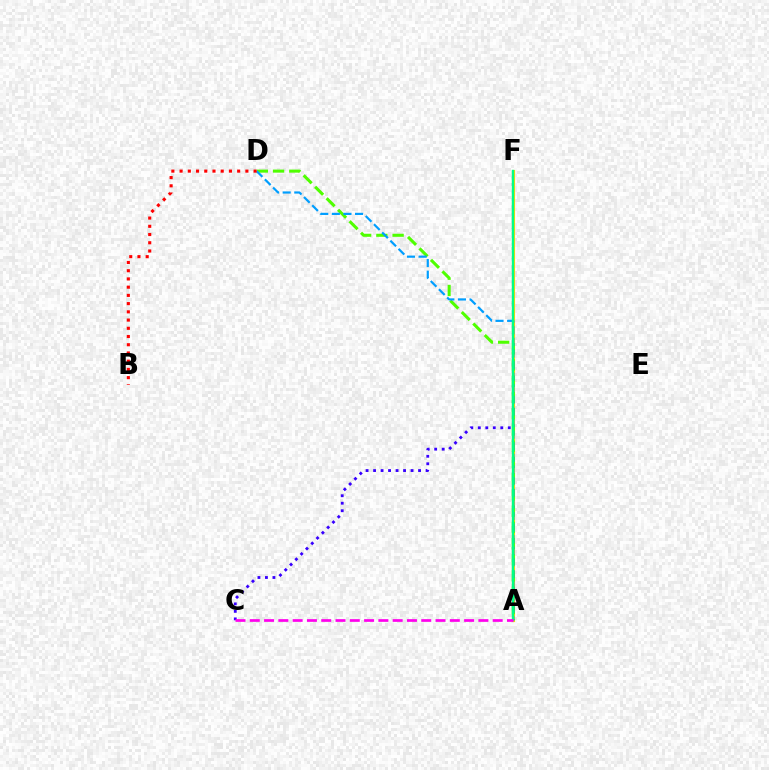{('C', 'F'): [{'color': '#3700ff', 'line_style': 'dotted', 'thickness': 2.04}], ('A', 'F'): [{'color': '#ffd500', 'line_style': 'solid', 'thickness': 2.23}, {'color': '#00ff86', 'line_style': 'solid', 'thickness': 1.71}], ('A', 'D'): [{'color': '#4fff00', 'line_style': 'dashed', 'thickness': 2.21}, {'color': '#009eff', 'line_style': 'dashed', 'thickness': 1.58}], ('A', 'C'): [{'color': '#ff00ed', 'line_style': 'dashed', 'thickness': 1.94}], ('B', 'D'): [{'color': '#ff0000', 'line_style': 'dotted', 'thickness': 2.23}]}